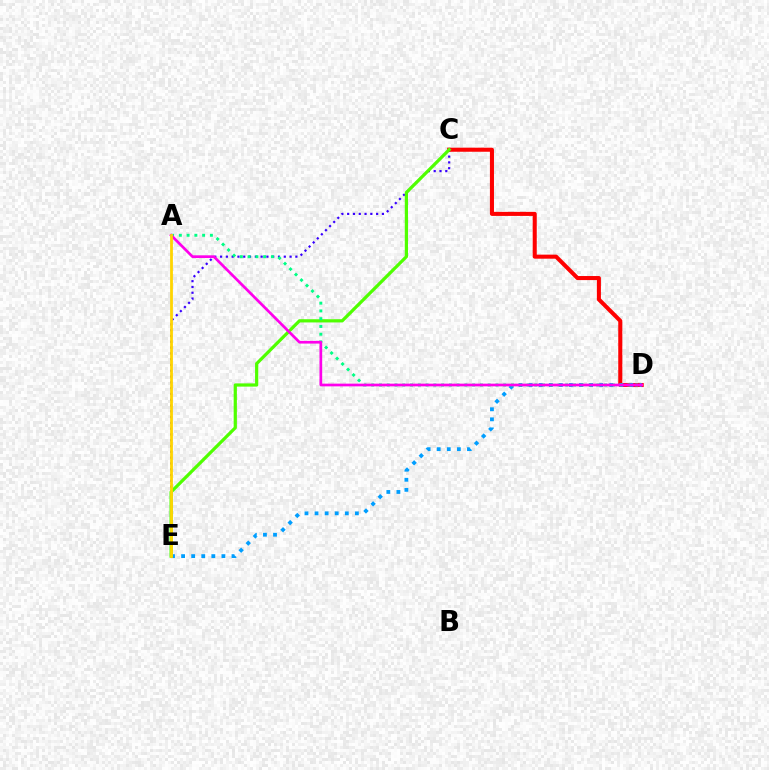{('C', 'E'): [{'color': '#3700ff', 'line_style': 'dotted', 'thickness': 1.57}, {'color': '#4fff00', 'line_style': 'solid', 'thickness': 2.32}], ('C', 'D'): [{'color': '#ff0000', 'line_style': 'solid', 'thickness': 2.92}], ('D', 'E'): [{'color': '#009eff', 'line_style': 'dotted', 'thickness': 2.74}], ('A', 'D'): [{'color': '#00ff86', 'line_style': 'dotted', 'thickness': 2.11}, {'color': '#ff00ed', 'line_style': 'solid', 'thickness': 1.95}], ('A', 'E'): [{'color': '#ffd500', 'line_style': 'solid', 'thickness': 2.01}]}